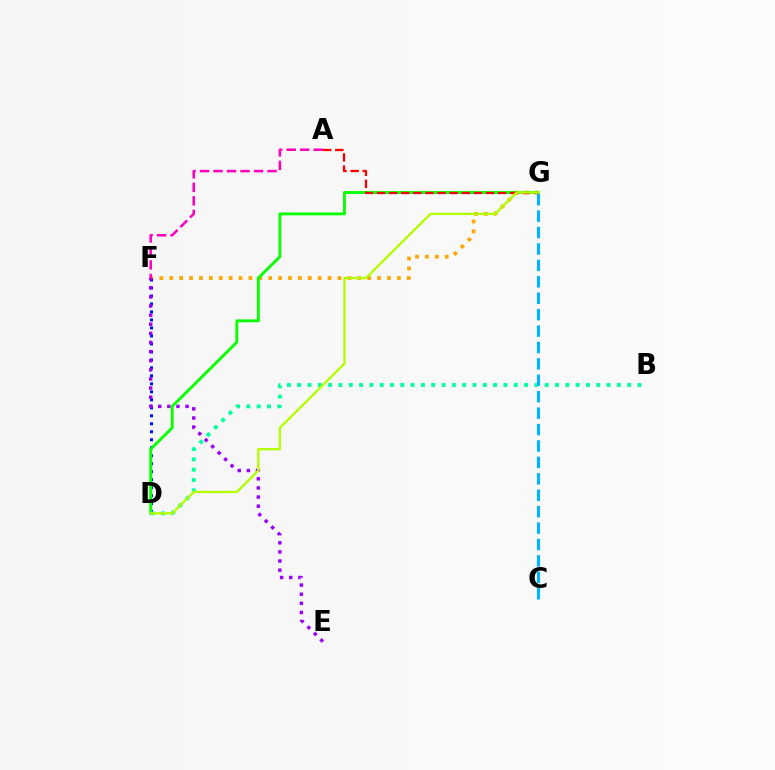{('F', 'G'): [{'color': '#ffa500', 'line_style': 'dotted', 'thickness': 2.69}], ('D', 'F'): [{'color': '#0010ff', 'line_style': 'dotted', 'thickness': 2.17}], ('E', 'F'): [{'color': '#9b00ff', 'line_style': 'dotted', 'thickness': 2.48}], ('D', 'G'): [{'color': '#08ff00', 'line_style': 'solid', 'thickness': 2.07}, {'color': '#b3ff00', 'line_style': 'solid', 'thickness': 1.67}], ('B', 'D'): [{'color': '#00ff9d', 'line_style': 'dotted', 'thickness': 2.8}], ('A', 'G'): [{'color': '#ff0000', 'line_style': 'dashed', 'thickness': 1.64}], ('A', 'F'): [{'color': '#ff00bd', 'line_style': 'dashed', 'thickness': 1.84}], ('C', 'G'): [{'color': '#00b5ff', 'line_style': 'dashed', 'thickness': 2.23}]}